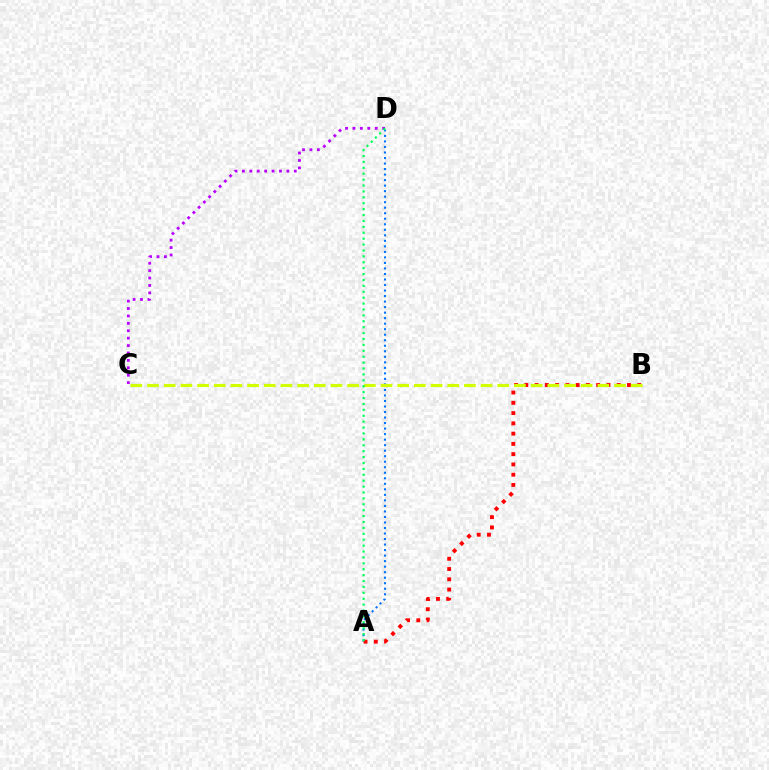{('A', 'D'): [{'color': '#0074ff', 'line_style': 'dotted', 'thickness': 1.5}, {'color': '#00ff5c', 'line_style': 'dotted', 'thickness': 1.6}], ('C', 'D'): [{'color': '#b900ff', 'line_style': 'dotted', 'thickness': 2.01}], ('A', 'B'): [{'color': '#ff0000', 'line_style': 'dotted', 'thickness': 2.79}], ('B', 'C'): [{'color': '#d1ff00', 'line_style': 'dashed', 'thickness': 2.27}]}